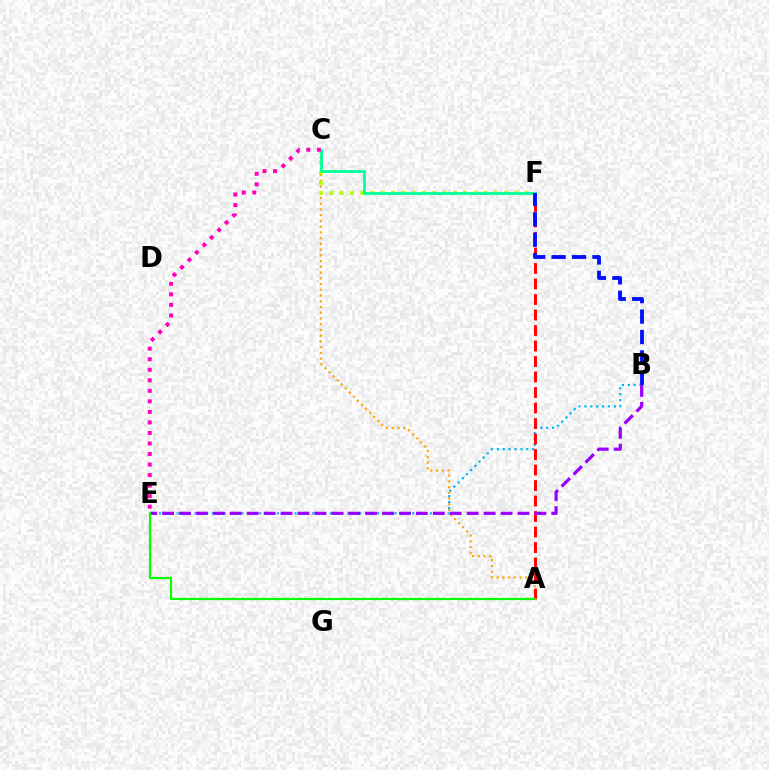{('B', 'E'): [{'color': '#00b5ff', 'line_style': 'dotted', 'thickness': 1.6}, {'color': '#9b00ff', 'line_style': 'dashed', 'thickness': 2.3}], ('A', 'C'): [{'color': '#ffa500', 'line_style': 'dotted', 'thickness': 1.56}], ('C', 'F'): [{'color': '#b3ff00', 'line_style': 'dotted', 'thickness': 2.79}, {'color': '#00ff9d', 'line_style': 'solid', 'thickness': 2.0}], ('A', 'F'): [{'color': '#ff0000', 'line_style': 'dashed', 'thickness': 2.11}], ('C', 'E'): [{'color': '#ff00bd', 'line_style': 'dotted', 'thickness': 2.86}], ('A', 'E'): [{'color': '#08ff00', 'line_style': 'solid', 'thickness': 1.58}], ('B', 'F'): [{'color': '#0010ff', 'line_style': 'dashed', 'thickness': 2.78}]}